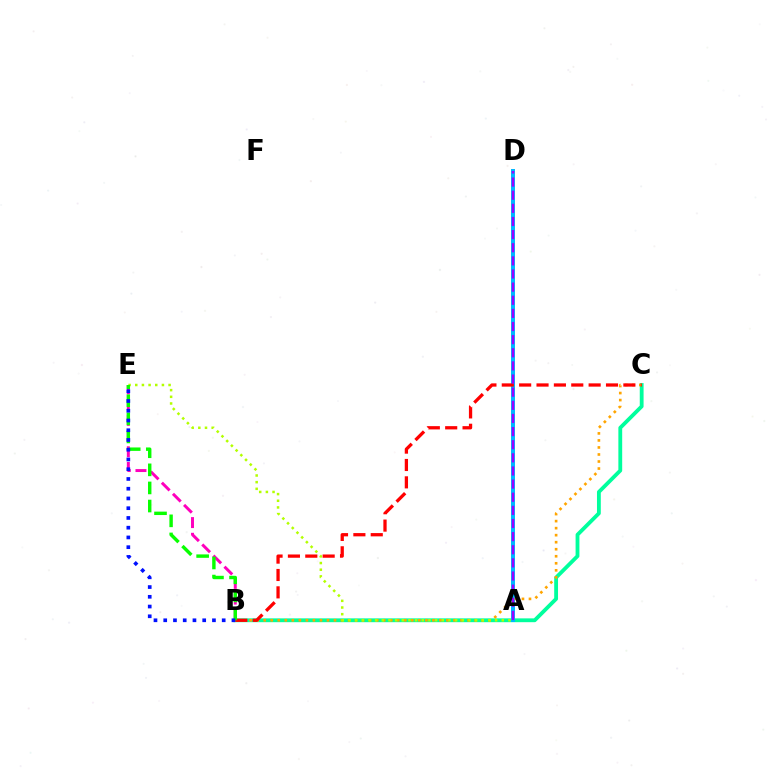{('B', 'C'): [{'color': '#00ff9d', 'line_style': 'solid', 'thickness': 2.75}, {'color': '#ffa500', 'line_style': 'dotted', 'thickness': 1.91}, {'color': '#ff0000', 'line_style': 'dashed', 'thickness': 2.36}], ('A', 'D'): [{'color': '#00b5ff', 'line_style': 'solid', 'thickness': 2.86}, {'color': '#9b00ff', 'line_style': 'dashed', 'thickness': 1.78}], ('B', 'E'): [{'color': '#ff00bd', 'line_style': 'dashed', 'thickness': 2.13}, {'color': '#08ff00', 'line_style': 'dashed', 'thickness': 2.46}, {'color': '#0010ff', 'line_style': 'dotted', 'thickness': 2.65}], ('A', 'E'): [{'color': '#b3ff00', 'line_style': 'dotted', 'thickness': 1.81}]}